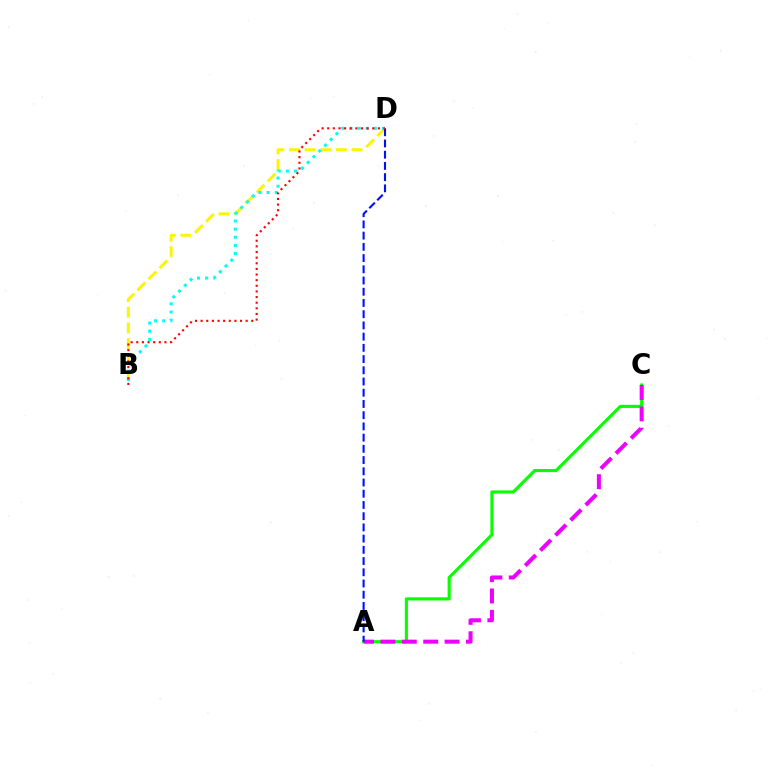{('A', 'C'): [{'color': '#08ff00', 'line_style': 'solid', 'thickness': 2.24}, {'color': '#ee00ff', 'line_style': 'dashed', 'thickness': 2.91}], ('B', 'D'): [{'color': '#fcf500', 'line_style': 'dashed', 'thickness': 2.13}, {'color': '#00fff6', 'line_style': 'dotted', 'thickness': 2.21}, {'color': '#ff0000', 'line_style': 'dotted', 'thickness': 1.53}], ('A', 'D'): [{'color': '#0010ff', 'line_style': 'dashed', 'thickness': 1.52}]}